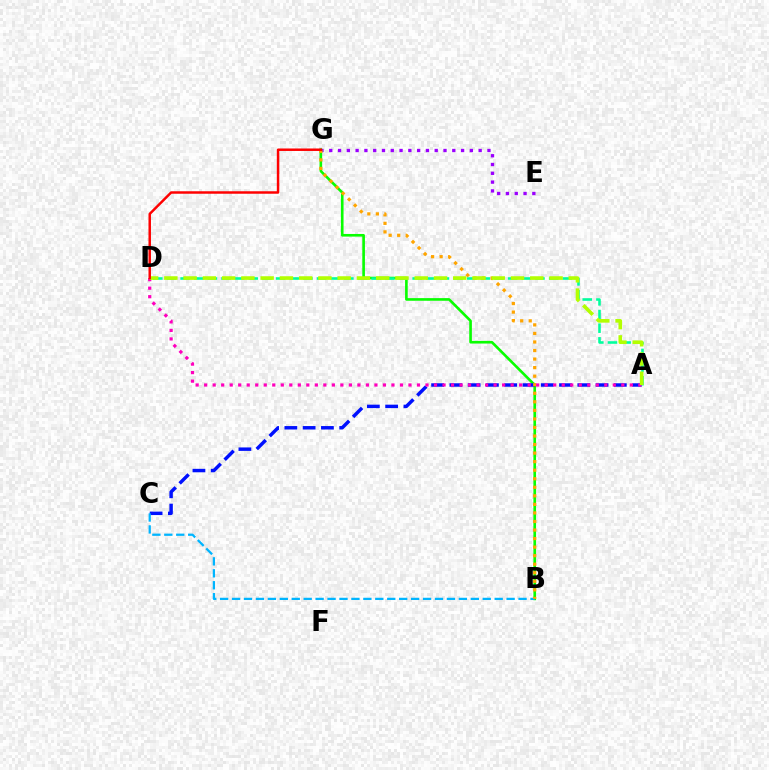{('E', 'G'): [{'color': '#9b00ff', 'line_style': 'dotted', 'thickness': 2.39}], ('B', 'G'): [{'color': '#08ff00', 'line_style': 'solid', 'thickness': 1.9}, {'color': '#ffa500', 'line_style': 'dotted', 'thickness': 2.32}], ('A', 'C'): [{'color': '#0010ff', 'line_style': 'dashed', 'thickness': 2.48}], ('B', 'C'): [{'color': '#00b5ff', 'line_style': 'dashed', 'thickness': 1.62}], ('A', 'D'): [{'color': '#00ff9d', 'line_style': 'dashed', 'thickness': 1.85}, {'color': '#ff00bd', 'line_style': 'dotted', 'thickness': 2.31}, {'color': '#b3ff00', 'line_style': 'dashed', 'thickness': 2.62}], ('D', 'G'): [{'color': '#ff0000', 'line_style': 'solid', 'thickness': 1.78}]}